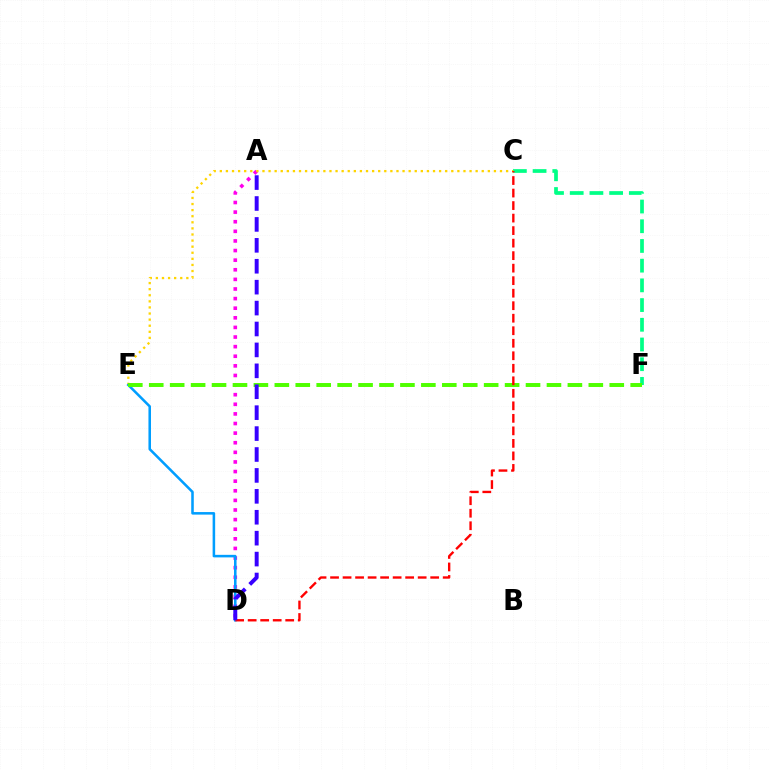{('A', 'D'): [{'color': '#ff00ed', 'line_style': 'dotted', 'thickness': 2.61}, {'color': '#3700ff', 'line_style': 'dashed', 'thickness': 2.84}], ('C', 'F'): [{'color': '#00ff86', 'line_style': 'dashed', 'thickness': 2.68}], ('C', 'E'): [{'color': '#ffd500', 'line_style': 'dotted', 'thickness': 1.65}], ('D', 'E'): [{'color': '#009eff', 'line_style': 'solid', 'thickness': 1.83}], ('E', 'F'): [{'color': '#4fff00', 'line_style': 'dashed', 'thickness': 2.84}], ('C', 'D'): [{'color': '#ff0000', 'line_style': 'dashed', 'thickness': 1.7}]}